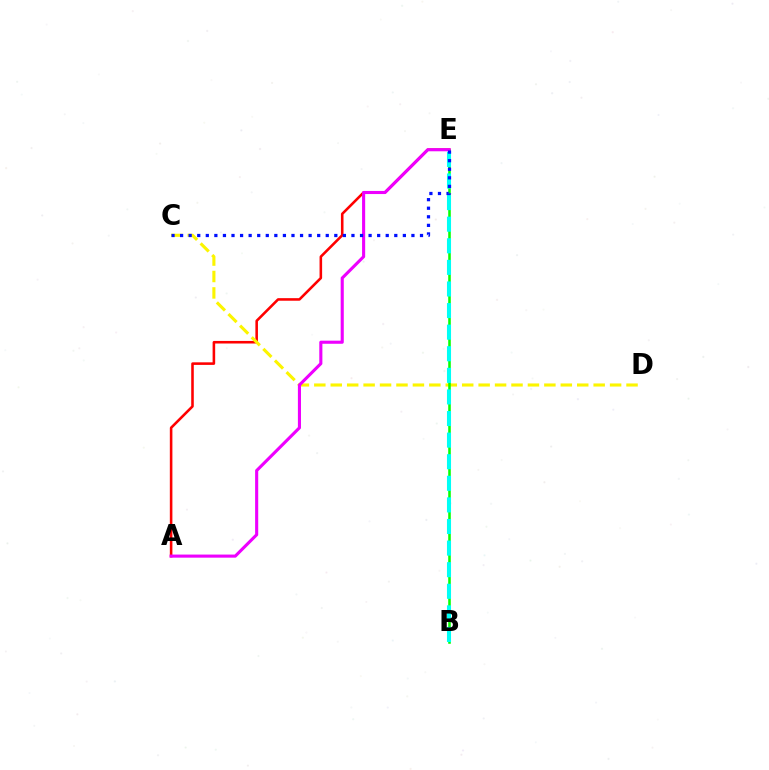{('A', 'E'): [{'color': '#ff0000', 'line_style': 'solid', 'thickness': 1.85}, {'color': '#ee00ff', 'line_style': 'solid', 'thickness': 2.23}], ('C', 'D'): [{'color': '#fcf500', 'line_style': 'dashed', 'thickness': 2.23}], ('B', 'E'): [{'color': '#08ff00', 'line_style': 'solid', 'thickness': 1.85}, {'color': '#00fff6', 'line_style': 'dashed', 'thickness': 2.93}], ('C', 'E'): [{'color': '#0010ff', 'line_style': 'dotted', 'thickness': 2.33}]}